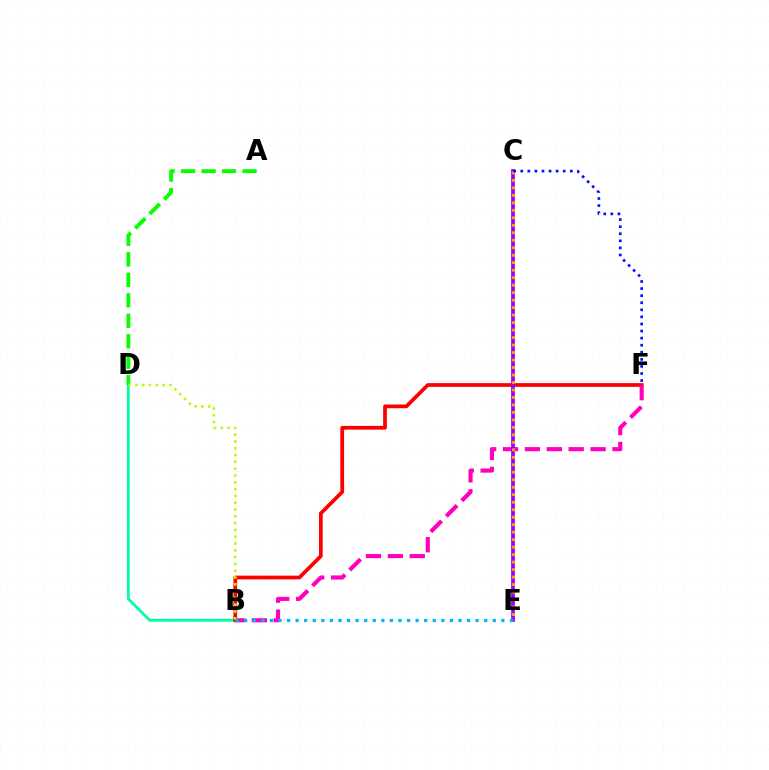{('B', 'D'): [{'color': '#00ff9d', 'line_style': 'solid', 'thickness': 2.03}, {'color': '#b3ff00', 'line_style': 'dotted', 'thickness': 1.85}], ('B', 'F'): [{'color': '#ff0000', 'line_style': 'solid', 'thickness': 2.69}, {'color': '#ff00bd', 'line_style': 'dashed', 'thickness': 2.97}], ('A', 'D'): [{'color': '#08ff00', 'line_style': 'dashed', 'thickness': 2.78}], ('C', 'E'): [{'color': '#9b00ff', 'line_style': 'solid', 'thickness': 2.7}, {'color': '#ffa500', 'line_style': 'dotted', 'thickness': 2.03}], ('B', 'E'): [{'color': '#00b5ff', 'line_style': 'dotted', 'thickness': 2.33}], ('C', 'F'): [{'color': '#0010ff', 'line_style': 'dotted', 'thickness': 1.92}]}